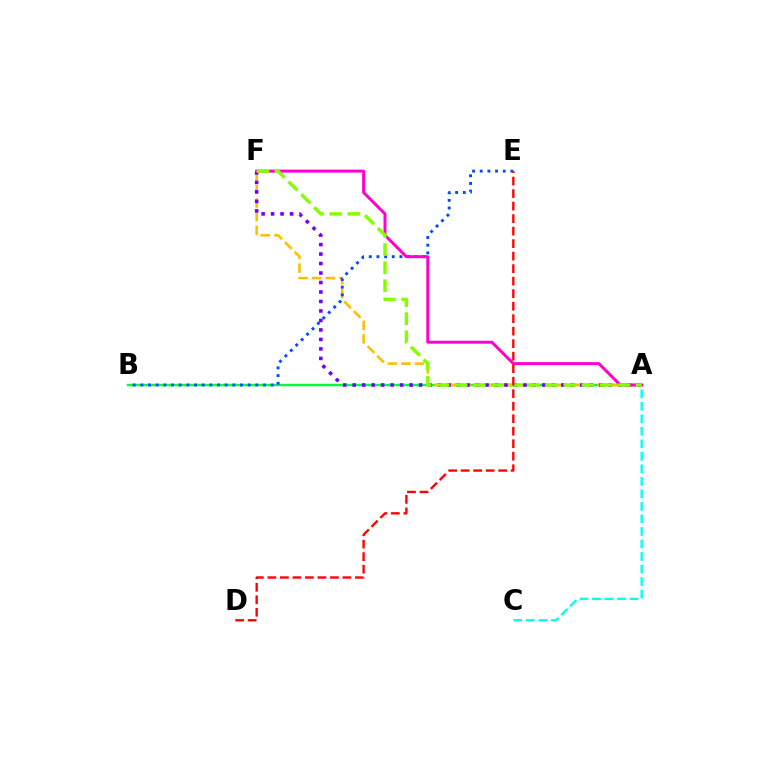{('A', 'B'): [{'color': '#00ff39', 'line_style': 'solid', 'thickness': 1.76}], ('A', 'F'): [{'color': '#ffbd00', 'line_style': 'dashed', 'thickness': 1.85}, {'color': '#7200ff', 'line_style': 'dotted', 'thickness': 2.58}, {'color': '#ff00cf', 'line_style': 'solid', 'thickness': 2.14}, {'color': '#84ff00', 'line_style': 'dashed', 'thickness': 2.46}], ('B', 'E'): [{'color': '#004bff', 'line_style': 'dotted', 'thickness': 2.08}], ('A', 'C'): [{'color': '#00fff6', 'line_style': 'dashed', 'thickness': 1.7}], ('D', 'E'): [{'color': '#ff0000', 'line_style': 'dashed', 'thickness': 1.7}]}